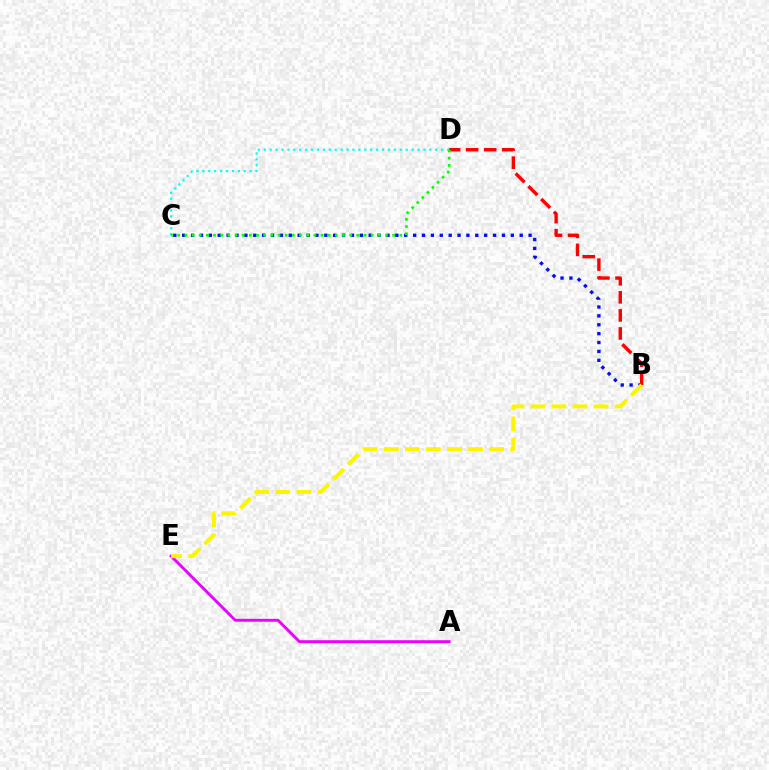{('A', 'E'): [{'color': '#ee00ff', 'line_style': 'solid', 'thickness': 2.08}], ('B', 'C'): [{'color': '#0010ff', 'line_style': 'dotted', 'thickness': 2.41}], ('B', 'D'): [{'color': '#ff0000', 'line_style': 'dashed', 'thickness': 2.45}], ('C', 'D'): [{'color': '#00fff6', 'line_style': 'dotted', 'thickness': 1.61}, {'color': '#08ff00', 'line_style': 'dotted', 'thickness': 1.95}], ('B', 'E'): [{'color': '#fcf500', 'line_style': 'dashed', 'thickness': 2.86}]}